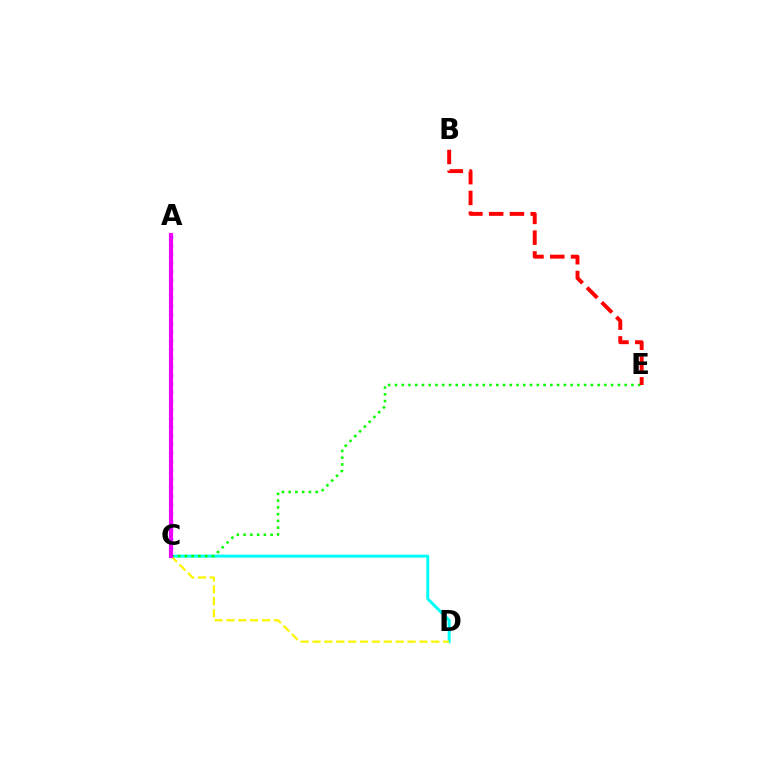{('C', 'D'): [{'color': '#00fff6', 'line_style': 'solid', 'thickness': 2.15}, {'color': '#fcf500', 'line_style': 'dashed', 'thickness': 1.61}], ('C', 'E'): [{'color': '#08ff00', 'line_style': 'dotted', 'thickness': 1.84}], ('A', 'C'): [{'color': '#0010ff', 'line_style': 'dotted', 'thickness': 2.35}, {'color': '#ee00ff', 'line_style': 'solid', 'thickness': 2.97}], ('B', 'E'): [{'color': '#ff0000', 'line_style': 'dashed', 'thickness': 2.82}]}